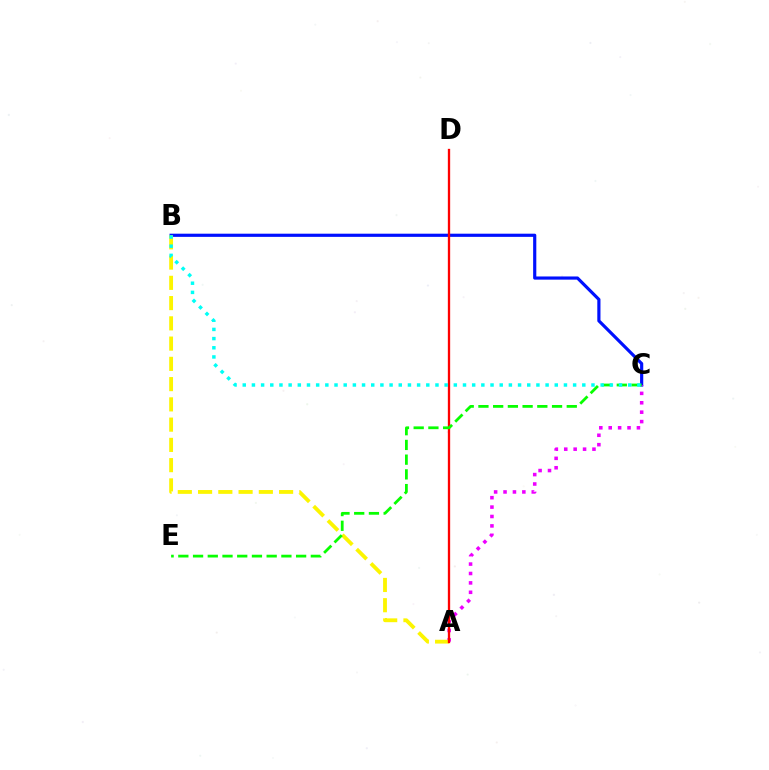{('B', 'C'): [{'color': '#0010ff', 'line_style': 'solid', 'thickness': 2.28}, {'color': '#00fff6', 'line_style': 'dotted', 'thickness': 2.49}], ('A', 'C'): [{'color': '#ee00ff', 'line_style': 'dotted', 'thickness': 2.56}], ('A', 'B'): [{'color': '#fcf500', 'line_style': 'dashed', 'thickness': 2.75}], ('A', 'D'): [{'color': '#ff0000', 'line_style': 'solid', 'thickness': 1.67}], ('C', 'E'): [{'color': '#08ff00', 'line_style': 'dashed', 'thickness': 2.0}]}